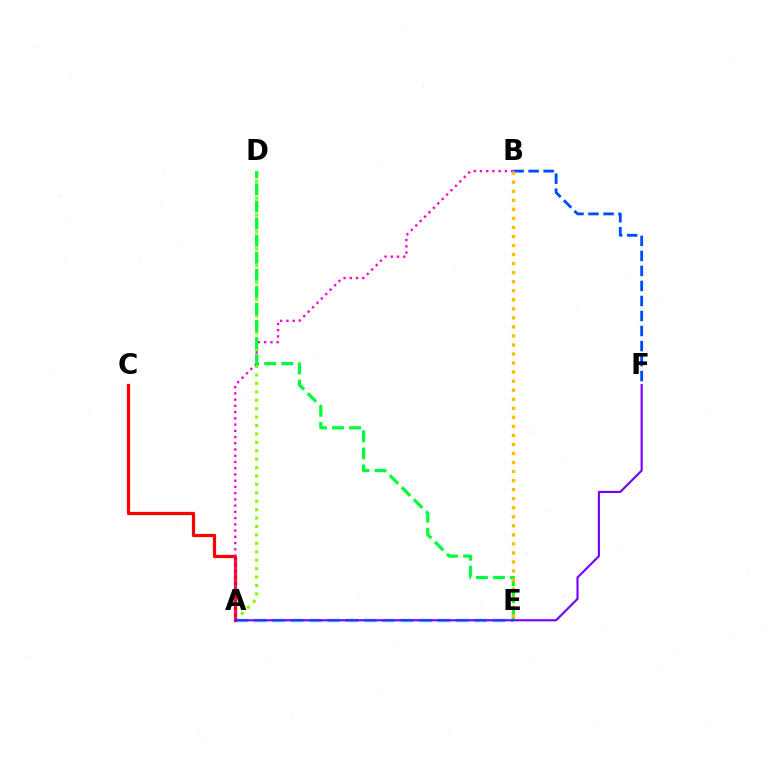{('A', 'D'): [{'color': '#84ff00', 'line_style': 'dotted', 'thickness': 2.29}], ('A', 'E'): [{'color': '#00fff6', 'line_style': 'dashed', 'thickness': 2.49}], ('A', 'C'): [{'color': '#ff0000', 'line_style': 'solid', 'thickness': 2.33}], ('A', 'B'): [{'color': '#ff00cf', 'line_style': 'dotted', 'thickness': 1.69}], ('D', 'E'): [{'color': '#00ff39', 'line_style': 'dashed', 'thickness': 2.32}], ('B', 'F'): [{'color': '#004bff', 'line_style': 'dashed', 'thickness': 2.04}], ('A', 'F'): [{'color': '#7200ff', 'line_style': 'solid', 'thickness': 1.53}], ('B', 'E'): [{'color': '#ffbd00', 'line_style': 'dotted', 'thickness': 2.46}]}